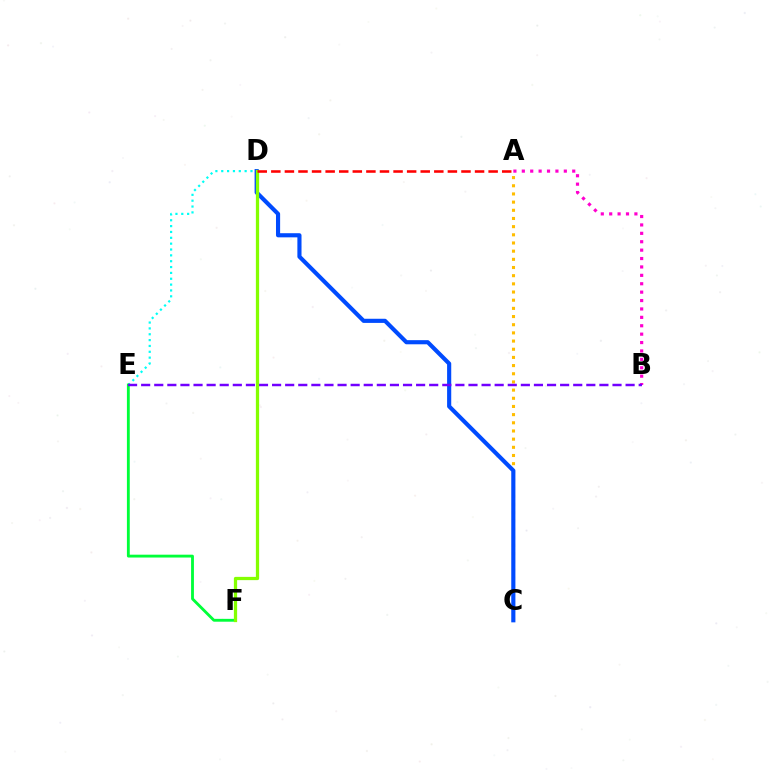{('D', 'E'): [{'color': '#00fff6', 'line_style': 'dotted', 'thickness': 1.59}], ('A', 'C'): [{'color': '#ffbd00', 'line_style': 'dotted', 'thickness': 2.22}], ('C', 'D'): [{'color': '#004bff', 'line_style': 'solid', 'thickness': 2.98}], ('A', 'B'): [{'color': '#ff00cf', 'line_style': 'dotted', 'thickness': 2.28}], ('E', 'F'): [{'color': '#00ff39', 'line_style': 'solid', 'thickness': 2.05}], ('B', 'E'): [{'color': '#7200ff', 'line_style': 'dashed', 'thickness': 1.78}], ('D', 'F'): [{'color': '#84ff00', 'line_style': 'solid', 'thickness': 2.34}], ('A', 'D'): [{'color': '#ff0000', 'line_style': 'dashed', 'thickness': 1.85}]}